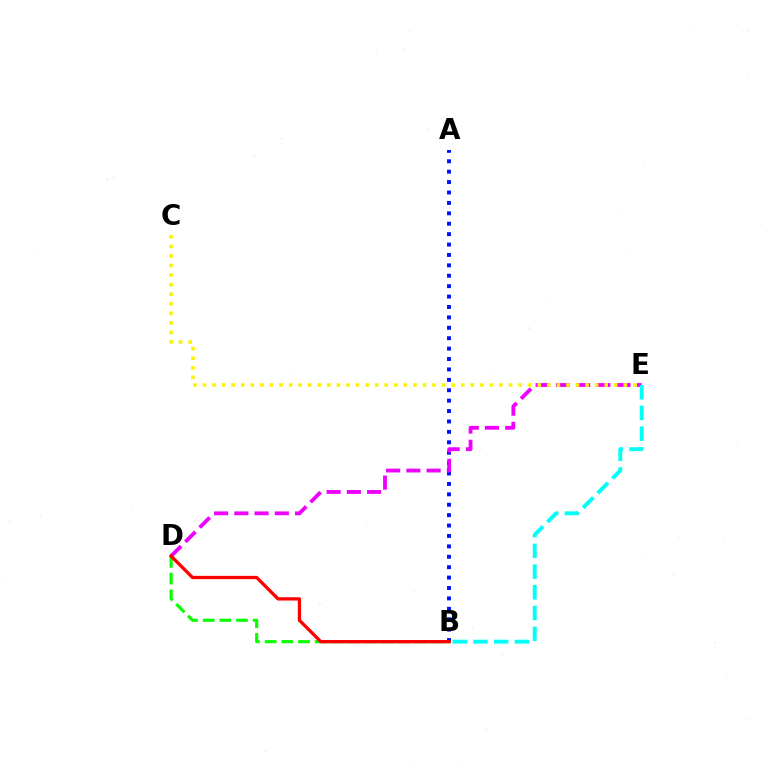{('A', 'B'): [{'color': '#0010ff', 'line_style': 'dotted', 'thickness': 2.83}], ('B', 'D'): [{'color': '#08ff00', 'line_style': 'dashed', 'thickness': 2.26}, {'color': '#ff0000', 'line_style': 'solid', 'thickness': 2.38}], ('D', 'E'): [{'color': '#ee00ff', 'line_style': 'dashed', 'thickness': 2.75}], ('B', 'E'): [{'color': '#00fff6', 'line_style': 'dashed', 'thickness': 2.82}], ('C', 'E'): [{'color': '#fcf500', 'line_style': 'dotted', 'thickness': 2.6}]}